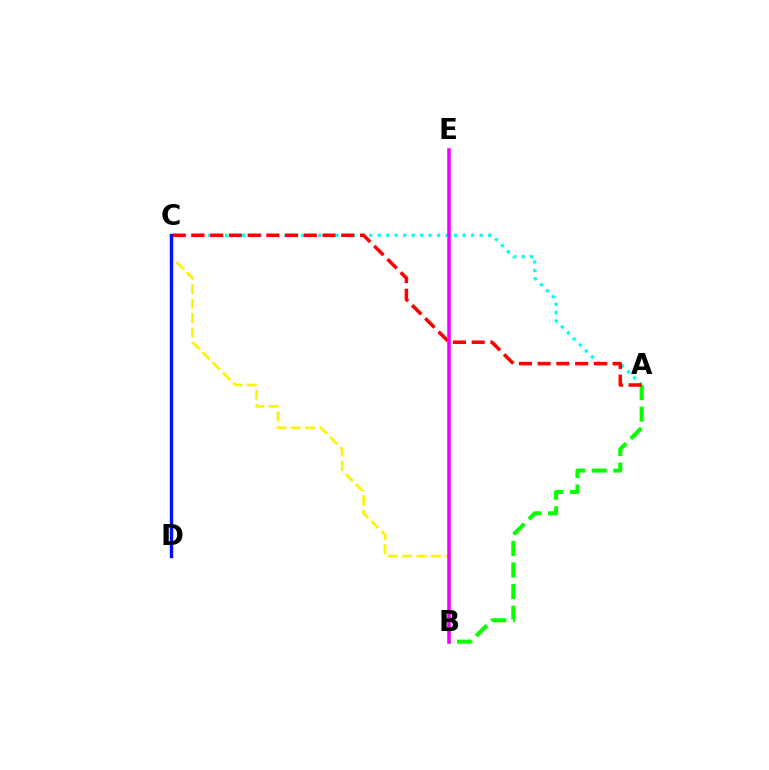{('A', 'B'): [{'color': '#08ff00', 'line_style': 'dashed', 'thickness': 2.93}], ('B', 'C'): [{'color': '#fcf500', 'line_style': 'dashed', 'thickness': 1.96}], ('C', 'D'): [{'color': '#0010ff', 'line_style': 'solid', 'thickness': 2.44}], ('A', 'C'): [{'color': '#00fff6', 'line_style': 'dotted', 'thickness': 2.31}, {'color': '#ff0000', 'line_style': 'dashed', 'thickness': 2.54}], ('B', 'E'): [{'color': '#ee00ff', 'line_style': 'solid', 'thickness': 2.54}]}